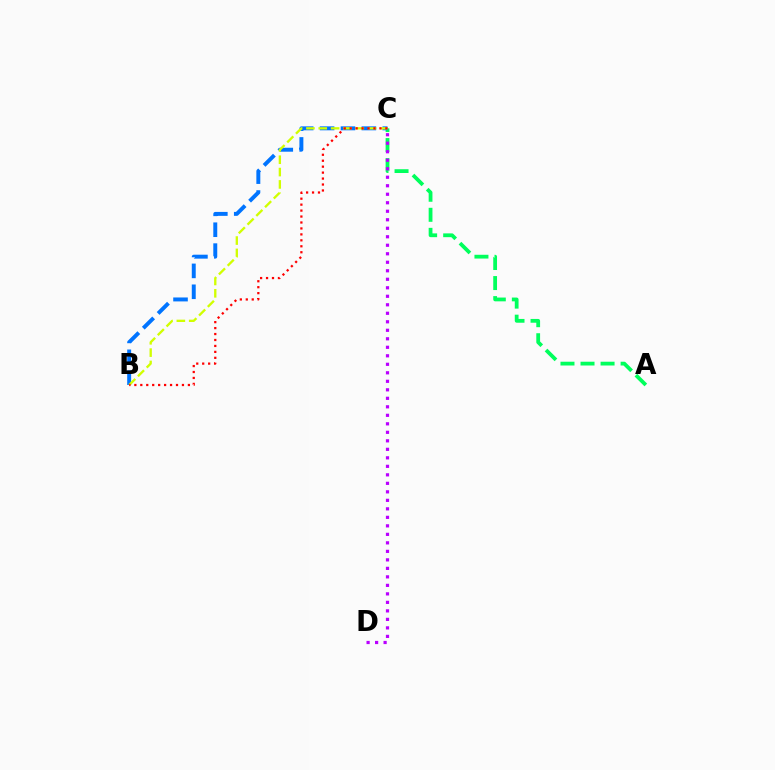{('A', 'C'): [{'color': '#00ff5c', 'line_style': 'dashed', 'thickness': 2.72}], ('B', 'C'): [{'color': '#0074ff', 'line_style': 'dashed', 'thickness': 2.84}, {'color': '#d1ff00', 'line_style': 'dashed', 'thickness': 1.68}, {'color': '#ff0000', 'line_style': 'dotted', 'thickness': 1.62}], ('C', 'D'): [{'color': '#b900ff', 'line_style': 'dotted', 'thickness': 2.31}]}